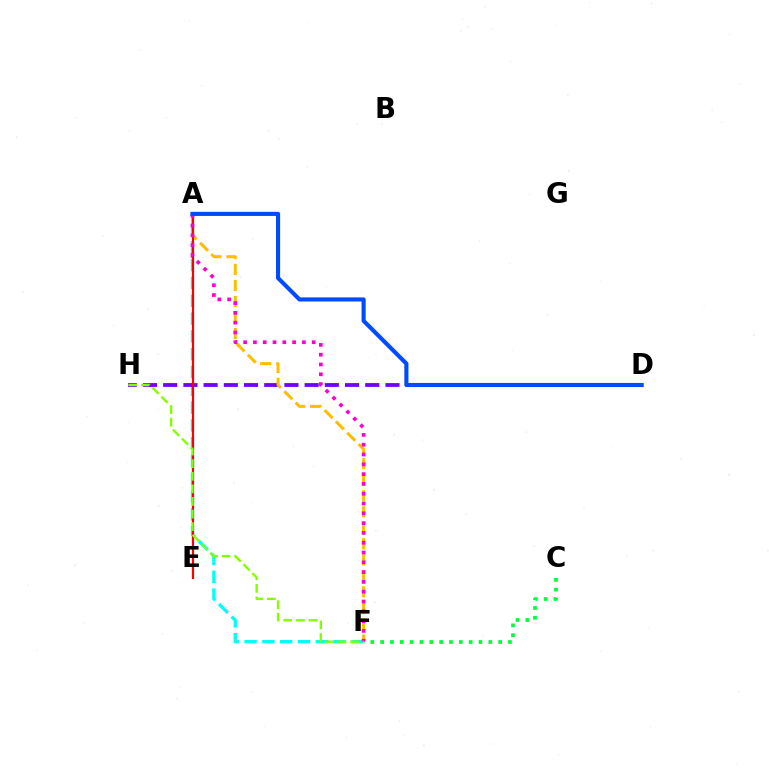{('A', 'F'): [{'color': '#00fff6', 'line_style': 'dashed', 'thickness': 2.42}, {'color': '#ffbd00', 'line_style': 'dashed', 'thickness': 2.18}, {'color': '#ff00cf', 'line_style': 'dotted', 'thickness': 2.66}], ('D', 'H'): [{'color': '#7200ff', 'line_style': 'dashed', 'thickness': 2.75}], ('C', 'F'): [{'color': '#00ff39', 'line_style': 'dotted', 'thickness': 2.67}], ('A', 'E'): [{'color': '#ff0000', 'line_style': 'solid', 'thickness': 1.59}], ('F', 'H'): [{'color': '#84ff00', 'line_style': 'dashed', 'thickness': 1.71}], ('A', 'D'): [{'color': '#004bff', 'line_style': 'solid', 'thickness': 2.96}]}